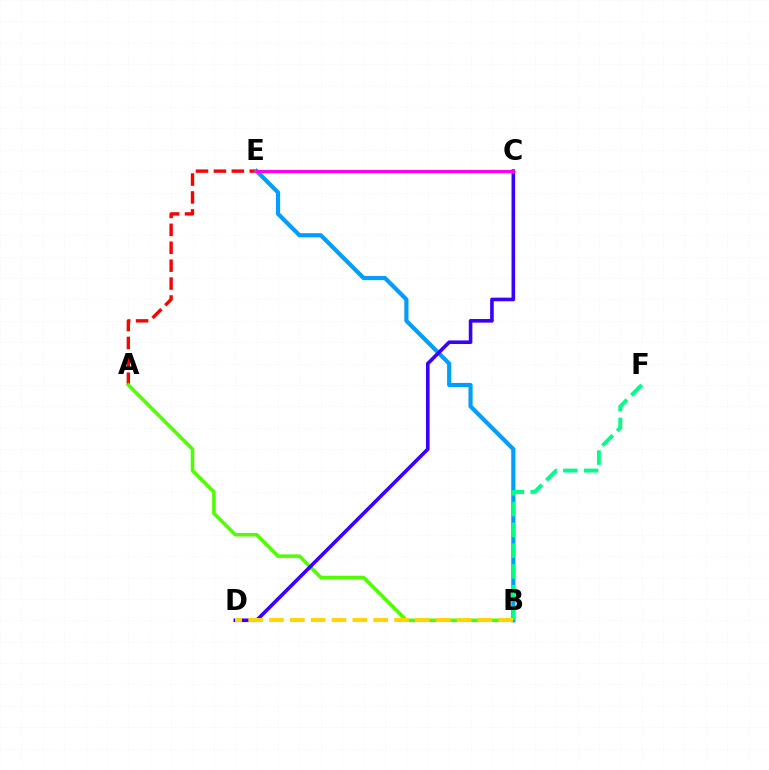{('A', 'E'): [{'color': '#ff0000', 'line_style': 'dashed', 'thickness': 2.43}], ('A', 'B'): [{'color': '#4fff00', 'line_style': 'solid', 'thickness': 2.54}], ('B', 'E'): [{'color': '#009eff', 'line_style': 'solid', 'thickness': 3.0}], ('B', 'F'): [{'color': '#00ff86', 'line_style': 'dashed', 'thickness': 2.82}], ('C', 'D'): [{'color': '#3700ff', 'line_style': 'solid', 'thickness': 2.59}], ('B', 'D'): [{'color': '#ffd500', 'line_style': 'dashed', 'thickness': 2.83}], ('C', 'E'): [{'color': '#ff00ed', 'line_style': 'solid', 'thickness': 2.25}]}